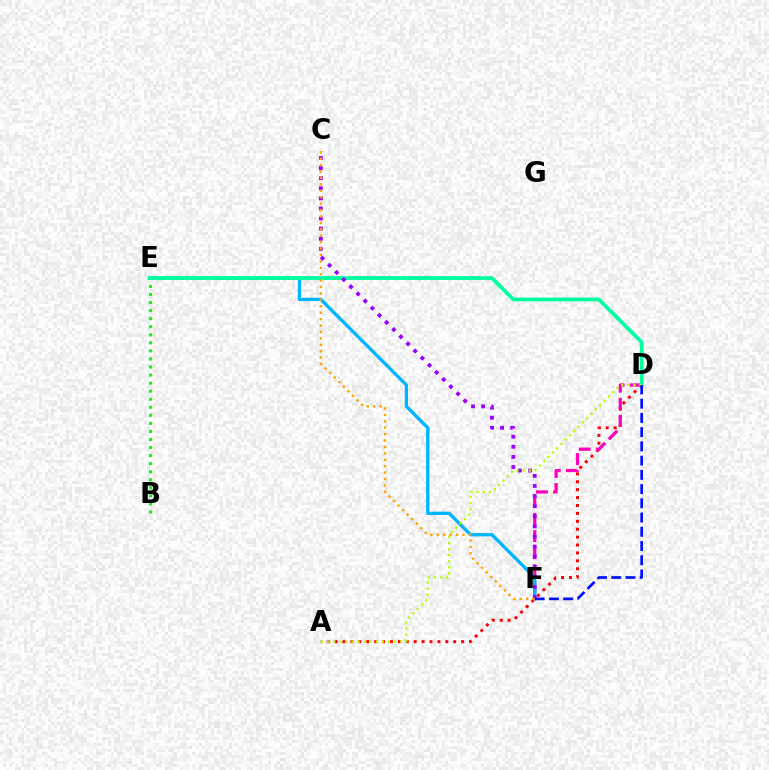{('B', 'E'): [{'color': '#08ff00', 'line_style': 'dotted', 'thickness': 2.19}], ('A', 'D'): [{'color': '#ff0000', 'line_style': 'dotted', 'thickness': 2.15}, {'color': '#b3ff00', 'line_style': 'dotted', 'thickness': 1.66}], ('D', 'F'): [{'color': '#ff00bd', 'line_style': 'dashed', 'thickness': 2.32}, {'color': '#0010ff', 'line_style': 'dashed', 'thickness': 1.93}], ('E', 'F'): [{'color': '#00b5ff', 'line_style': 'solid', 'thickness': 2.4}], ('D', 'E'): [{'color': '#00ff9d', 'line_style': 'solid', 'thickness': 2.7}], ('C', 'F'): [{'color': '#9b00ff', 'line_style': 'dotted', 'thickness': 2.74}, {'color': '#ffa500', 'line_style': 'dotted', 'thickness': 1.74}]}